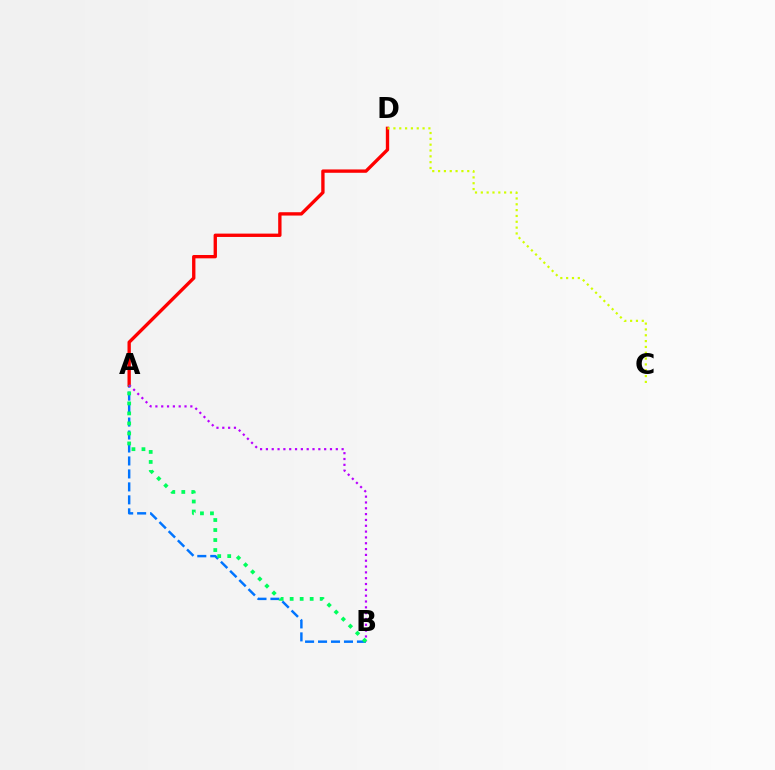{('A', 'B'): [{'color': '#0074ff', 'line_style': 'dashed', 'thickness': 1.76}, {'color': '#b900ff', 'line_style': 'dotted', 'thickness': 1.58}, {'color': '#00ff5c', 'line_style': 'dotted', 'thickness': 2.72}], ('A', 'D'): [{'color': '#ff0000', 'line_style': 'solid', 'thickness': 2.41}], ('C', 'D'): [{'color': '#d1ff00', 'line_style': 'dotted', 'thickness': 1.58}]}